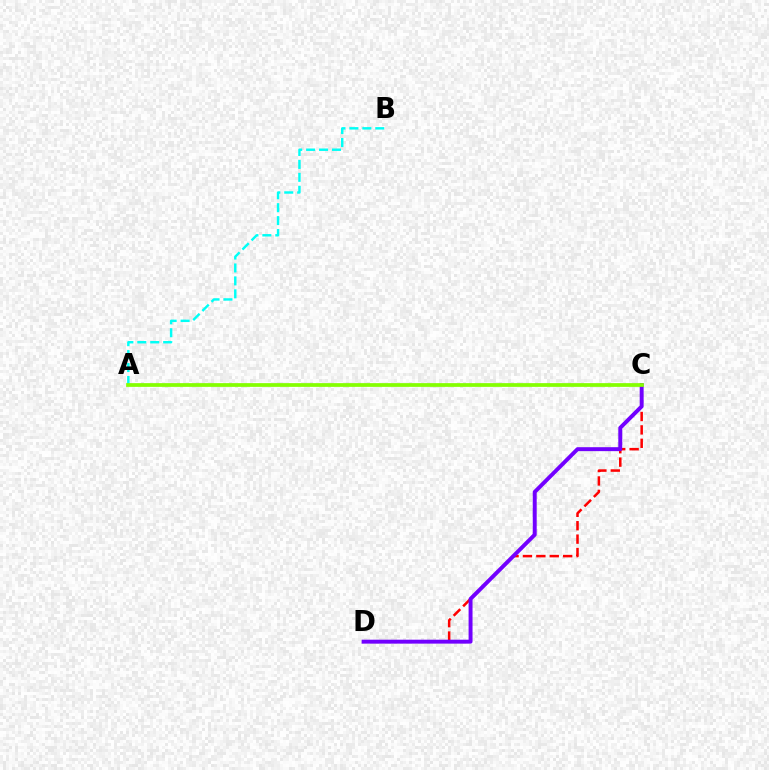{('A', 'B'): [{'color': '#00fff6', 'line_style': 'dashed', 'thickness': 1.76}], ('C', 'D'): [{'color': '#ff0000', 'line_style': 'dashed', 'thickness': 1.82}, {'color': '#7200ff', 'line_style': 'solid', 'thickness': 2.84}], ('A', 'C'): [{'color': '#84ff00', 'line_style': 'solid', 'thickness': 2.68}]}